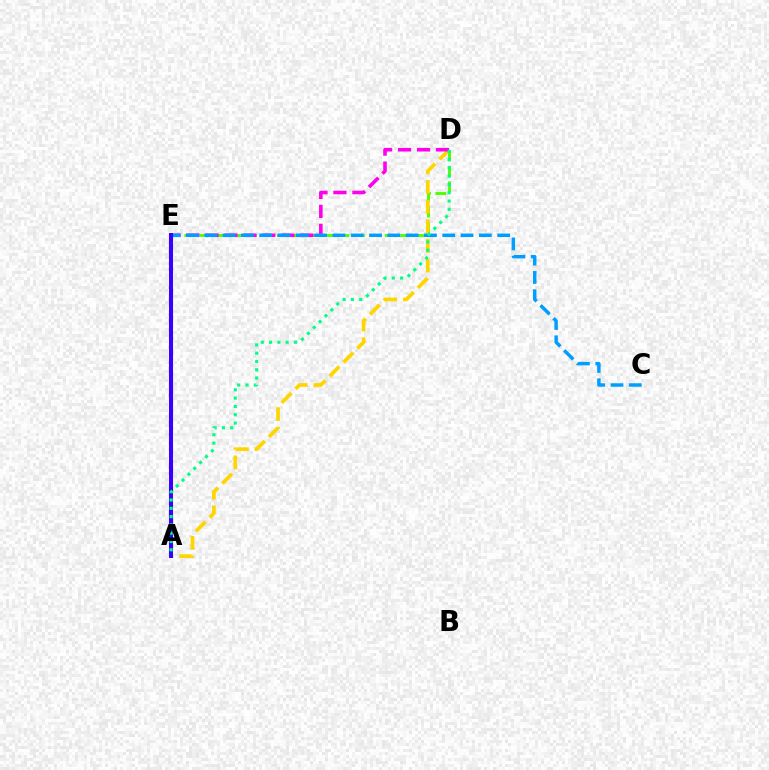{('D', 'E'): [{'color': '#4fff00', 'line_style': 'dashed', 'thickness': 2.1}, {'color': '#ff00ed', 'line_style': 'dashed', 'thickness': 2.58}], ('A', 'D'): [{'color': '#ffd500', 'line_style': 'dashed', 'thickness': 2.67}, {'color': '#00ff86', 'line_style': 'dotted', 'thickness': 2.25}], ('A', 'E'): [{'color': '#ff0000', 'line_style': 'dashed', 'thickness': 1.53}, {'color': '#3700ff', 'line_style': 'solid', 'thickness': 2.94}], ('C', 'E'): [{'color': '#009eff', 'line_style': 'dashed', 'thickness': 2.49}]}